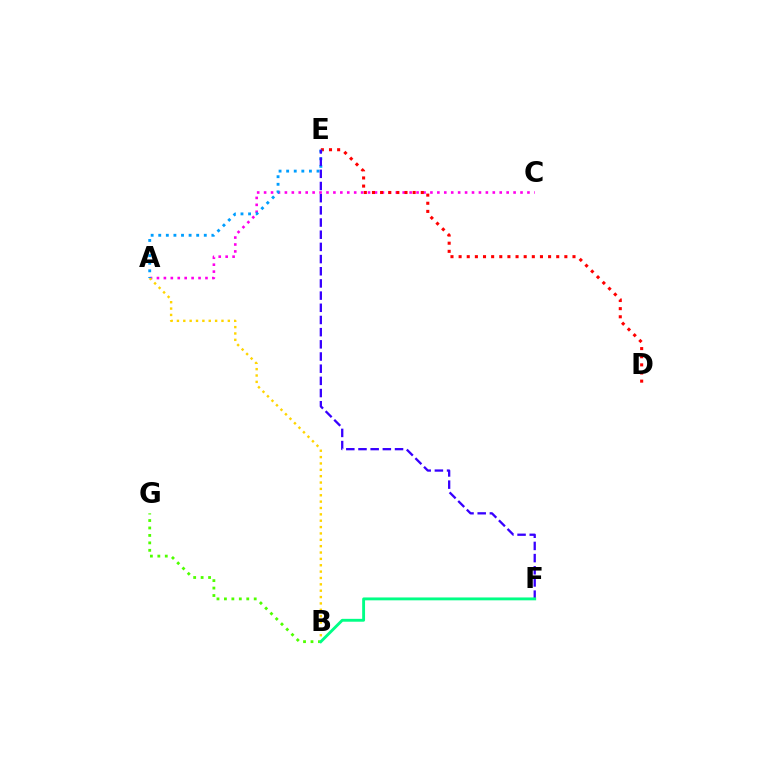{('A', 'C'): [{'color': '#ff00ed', 'line_style': 'dotted', 'thickness': 1.88}], ('B', 'G'): [{'color': '#4fff00', 'line_style': 'dotted', 'thickness': 2.02}], ('D', 'E'): [{'color': '#ff0000', 'line_style': 'dotted', 'thickness': 2.21}], ('A', 'B'): [{'color': '#ffd500', 'line_style': 'dotted', 'thickness': 1.73}], ('A', 'E'): [{'color': '#009eff', 'line_style': 'dotted', 'thickness': 2.06}], ('E', 'F'): [{'color': '#3700ff', 'line_style': 'dashed', 'thickness': 1.65}], ('B', 'F'): [{'color': '#00ff86', 'line_style': 'solid', 'thickness': 2.07}]}